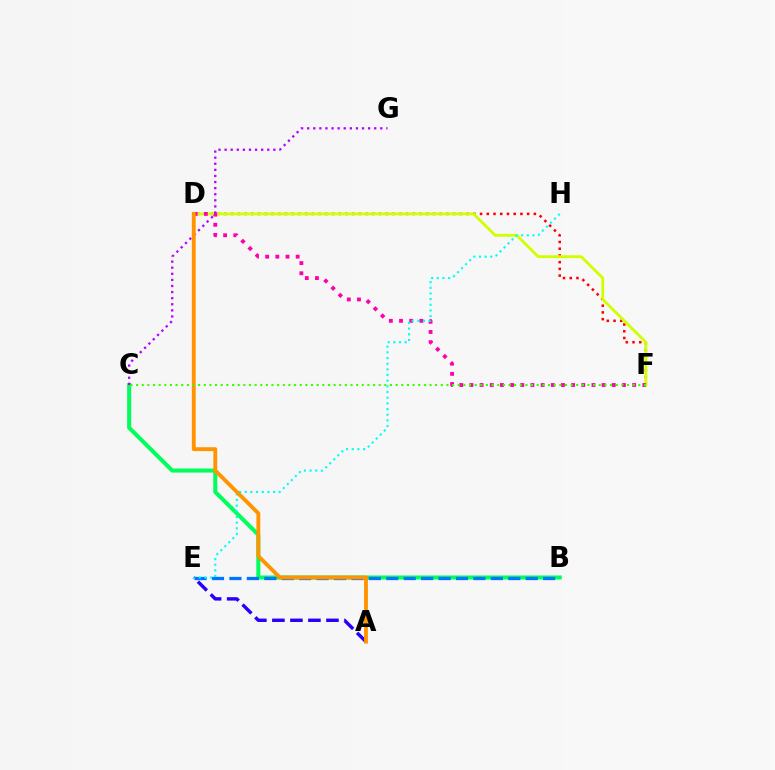{('D', 'F'): [{'color': '#ff0000', 'line_style': 'dotted', 'thickness': 1.83}, {'color': '#d1ff00', 'line_style': 'solid', 'thickness': 2.05}, {'color': '#ff00ac', 'line_style': 'dotted', 'thickness': 2.76}], ('B', 'C'): [{'color': '#00ff5c', 'line_style': 'solid', 'thickness': 2.9}], ('B', 'E'): [{'color': '#0074ff', 'line_style': 'dashed', 'thickness': 2.37}], ('E', 'H'): [{'color': '#00fff6', 'line_style': 'dotted', 'thickness': 1.54}], ('C', 'G'): [{'color': '#b900ff', 'line_style': 'dotted', 'thickness': 1.66}], ('A', 'E'): [{'color': '#2500ff', 'line_style': 'dashed', 'thickness': 2.45}], ('A', 'D'): [{'color': '#ff9400', 'line_style': 'solid', 'thickness': 2.78}], ('C', 'F'): [{'color': '#3dff00', 'line_style': 'dotted', 'thickness': 1.53}]}